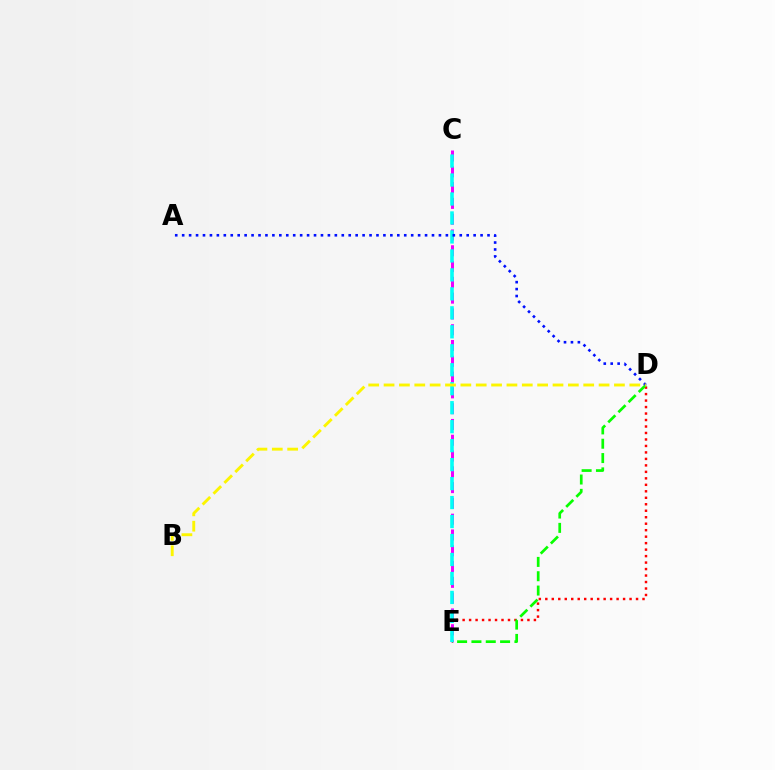{('D', 'E'): [{'color': '#ff0000', 'line_style': 'dotted', 'thickness': 1.76}, {'color': '#08ff00', 'line_style': 'dashed', 'thickness': 1.95}], ('C', 'E'): [{'color': '#ee00ff', 'line_style': 'dashed', 'thickness': 2.15}, {'color': '#00fff6', 'line_style': 'dashed', 'thickness': 2.58}], ('A', 'D'): [{'color': '#0010ff', 'line_style': 'dotted', 'thickness': 1.89}], ('B', 'D'): [{'color': '#fcf500', 'line_style': 'dashed', 'thickness': 2.09}]}